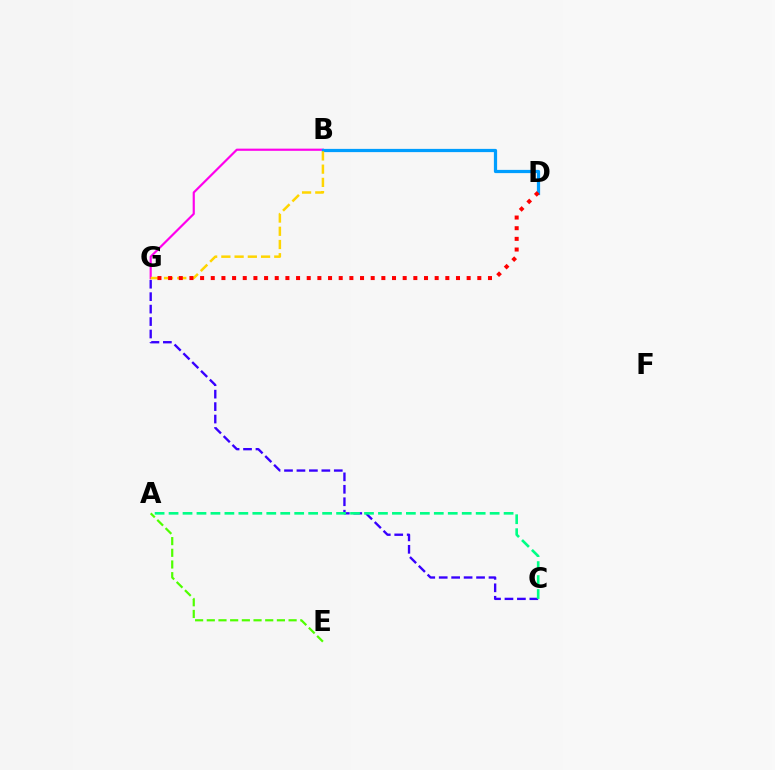{('B', 'G'): [{'color': '#ff00ed', 'line_style': 'solid', 'thickness': 1.56}, {'color': '#ffd500', 'line_style': 'dashed', 'thickness': 1.8}], ('C', 'G'): [{'color': '#3700ff', 'line_style': 'dashed', 'thickness': 1.69}], ('B', 'D'): [{'color': '#009eff', 'line_style': 'solid', 'thickness': 2.33}], ('A', 'C'): [{'color': '#00ff86', 'line_style': 'dashed', 'thickness': 1.9}], ('A', 'E'): [{'color': '#4fff00', 'line_style': 'dashed', 'thickness': 1.59}], ('D', 'G'): [{'color': '#ff0000', 'line_style': 'dotted', 'thickness': 2.9}]}